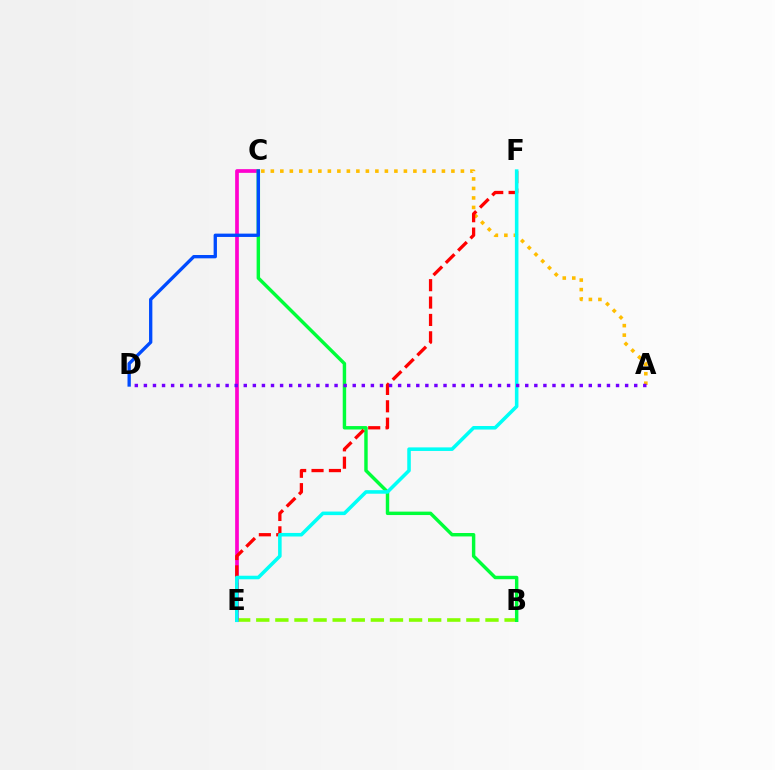{('B', 'E'): [{'color': '#84ff00', 'line_style': 'dashed', 'thickness': 2.59}], ('C', 'E'): [{'color': '#ff00cf', 'line_style': 'solid', 'thickness': 2.67}], ('A', 'C'): [{'color': '#ffbd00', 'line_style': 'dotted', 'thickness': 2.58}], ('B', 'C'): [{'color': '#00ff39', 'line_style': 'solid', 'thickness': 2.47}], ('E', 'F'): [{'color': '#ff0000', 'line_style': 'dashed', 'thickness': 2.36}, {'color': '#00fff6', 'line_style': 'solid', 'thickness': 2.56}], ('C', 'D'): [{'color': '#004bff', 'line_style': 'solid', 'thickness': 2.39}], ('A', 'D'): [{'color': '#7200ff', 'line_style': 'dotted', 'thickness': 2.47}]}